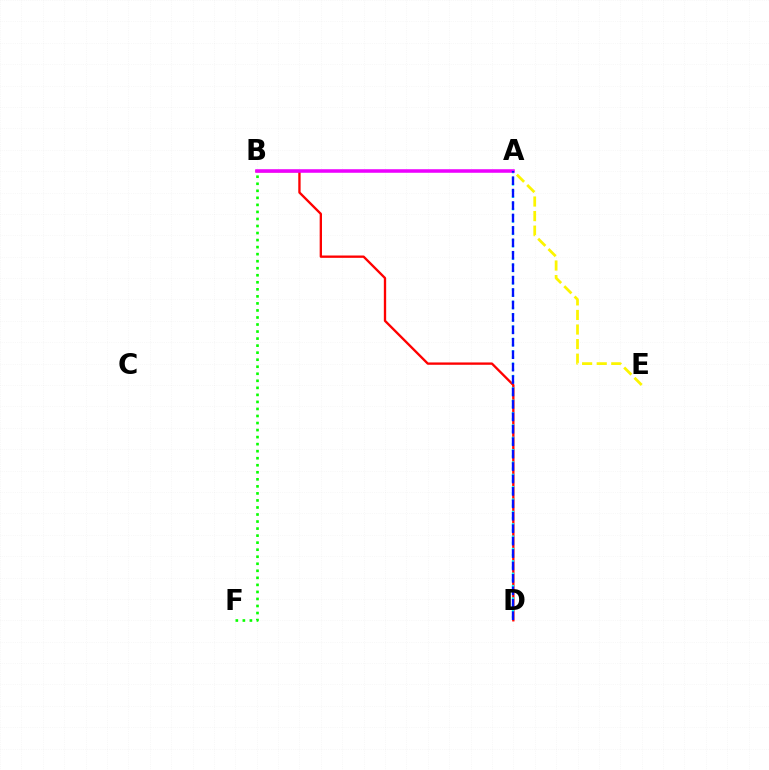{('A', 'E'): [{'color': '#fcf500', 'line_style': 'dashed', 'thickness': 1.98}], ('B', 'D'): [{'color': '#ff0000', 'line_style': 'solid', 'thickness': 1.68}], ('A', 'D'): [{'color': '#00fff6', 'line_style': 'dotted', 'thickness': 1.68}, {'color': '#0010ff', 'line_style': 'dashed', 'thickness': 1.69}], ('A', 'B'): [{'color': '#ee00ff', 'line_style': 'solid', 'thickness': 2.55}], ('B', 'F'): [{'color': '#08ff00', 'line_style': 'dotted', 'thickness': 1.91}]}